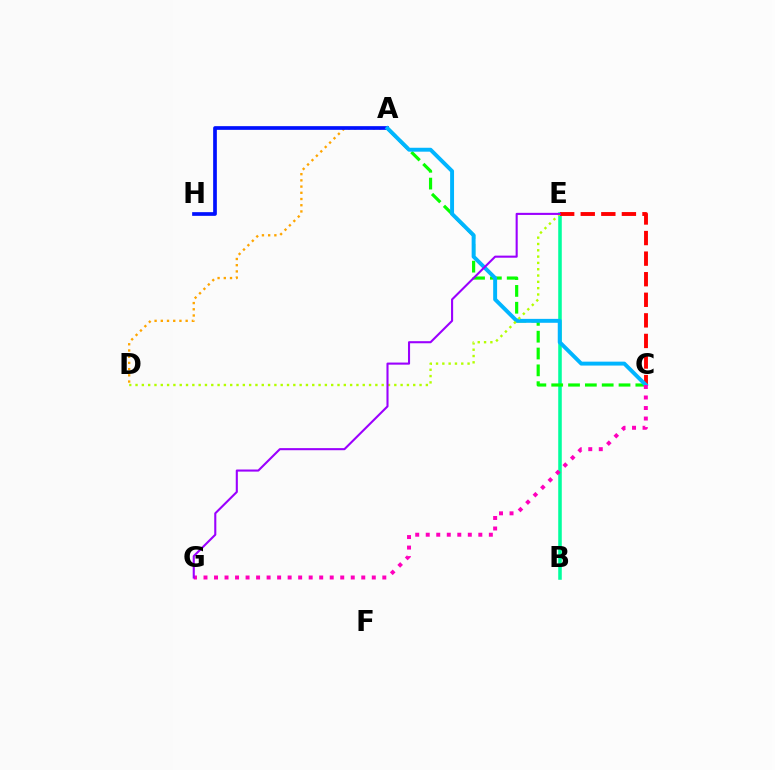{('B', 'E'): [{'color': '#00ff9d', 'line_style': 'solid', 'thickness': 2.56}], ('C', 'E'): [{'color': '#ff0000', 'line_style': 'dashed', 'thickness': 2.8}], ('A', 'D'): [{'color': '#ffa500', 'line_style': 'dotted', 'thickness': 1.69}], ('A', 'H'): [{'color': '#0010ff', 'line_style': 'solid', 'thickness': 2.66}], ('A', 'C'): [{'color': '#08ff00', 'line_style': 'dashed', 'thickness': 2.29}, {'color': '#00b5ff', 'line_style': 'solid', 'thickness': 2.82}], ('D', 'E'): [{'color': '#b3ff00', 'line_style': 'dotted', 'thickness': 1.71}], ('C', 'G'): [{'color': '#ff00bd', 'line_style': 'dotted', 'thickness': 2.86}], ('E', 'G'): [{'color': '#9b00ff', 'line_style': 'solid', 'thickness': 1.51}]}